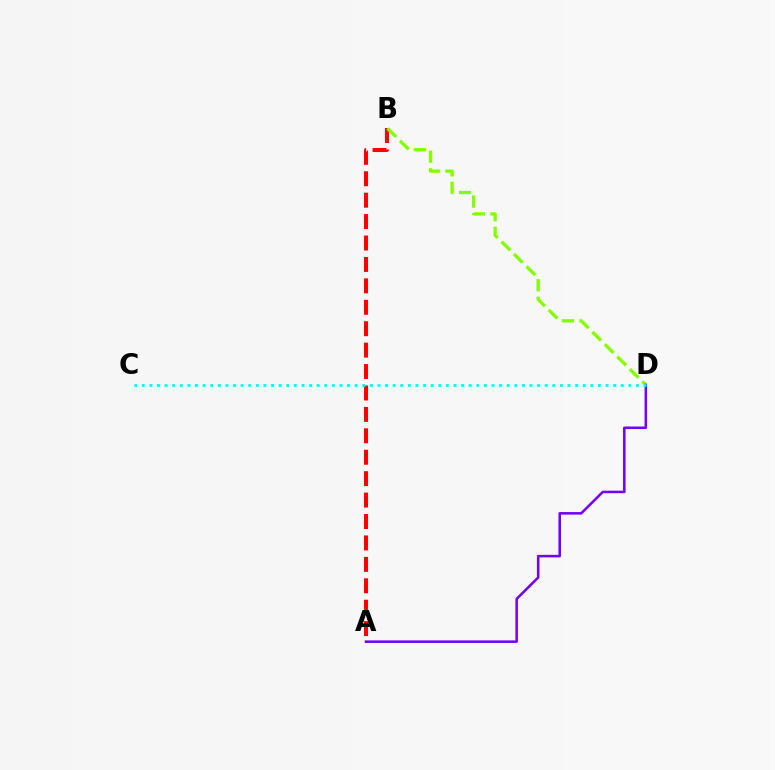{('A', 'B'): [{'color': '#ff0000', 'line_style': 'dashed', 'thickness': 2.91}], ('B', 'D'): [{'color': '#84ff00', 'line_style': 'dashed', 'thickness': 2.39}], ('A', 'D'): [{'color': '#7200ff', 'line_style': 'solid', 'thickness': 1.83}], ('C', 'D'): [{'color': '#00fff6', 'line_style': 'dotted', 'thickness': 2.07}]}